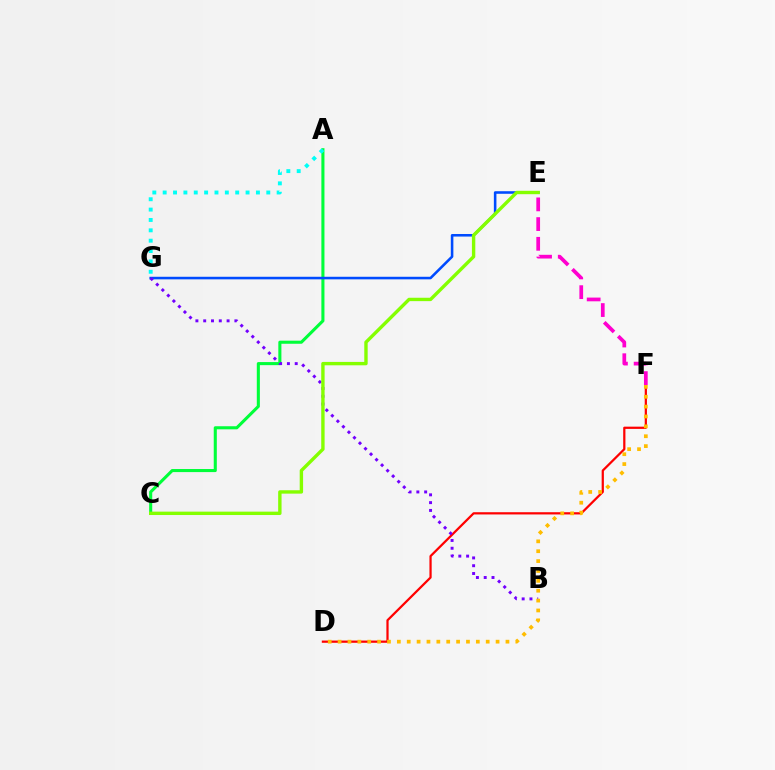{('A', 'C'): [{'color': '#00ff39', 'line_style': 'solid', 'thickness': 2.21}], ('E', 'G'): [{'color': '#004bff', 'line_style': 'solid', 'thickness': 1.85}], ('D', 'F'): [{'color': '#ff0000', 'line_style': 'solid', 'thickness': 1.61}, {'color': '#ffbd00', 'line_style': 'dotted', 'thickness': 2.68}], ('B', 'G'): [{'color': '#7200ff', 'line_style': 'dotted', 'thickness': 2.12}], ('E', 'F'): [{'color': '#ff00cf', 'line_style': 'dashed', 'thickness': 2.68}], ('C', 'E'): [{'color': '#84ff00', 'line_style': 'solid', 'thickness': 2.44}], ('A', 'G'): [{'color': '#00fff6', 'line_style': 'dotted', 'thickness': 2.82}]}